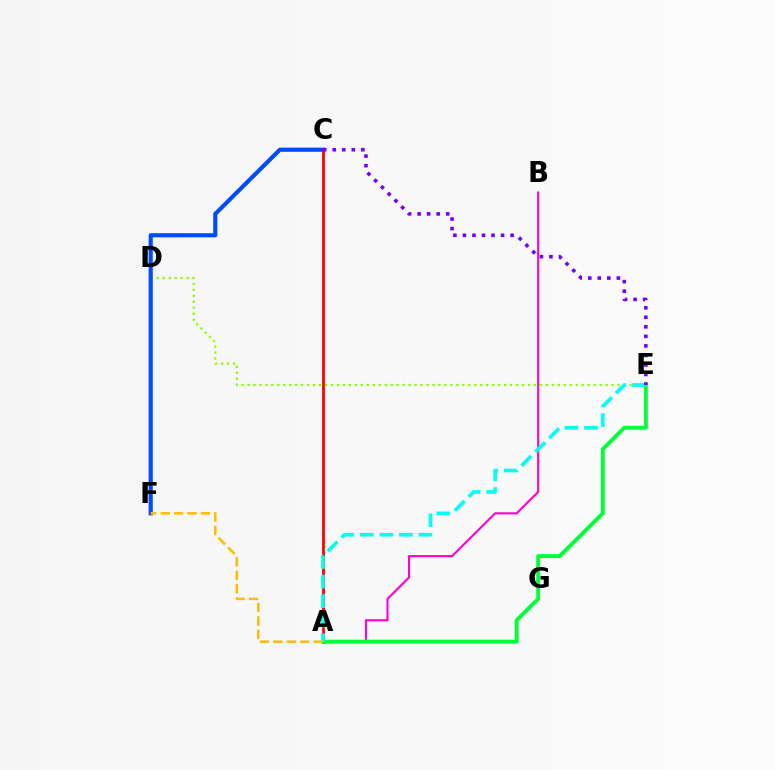{('D', 'E'): [{'color': '#84ff00', 'line_style': 'dotted', 'thickness': 1.62}], ('C', 'F'): [{'color': '#004bff', 'line_style': 'solid', 'thickness': 2.98}], ('A', 'B'): [{'color': '#ff00cf', 'line_style': 'solid', 'thickness': 1.52}], ('A', 'C'): [{'color': '#ff0000', 'line_style': 'solid', 'thickness': 1.99}], ('A', 'E'): [{'color': '#00ff39', 'line_style': 'solid', 'thickness': 2.81}, {'color': '#00fff6', 'line_style': 'dashed', 'thickness': 2.66}], ('A', 'F'): [{'color': '#ffbd00', 'line_style': 'dashed', 'thickness': 1.83}], ('C', 'E'): [{'color': '#7200ff', 'line_style': 'dotted', 'thickness': 2.59}]}